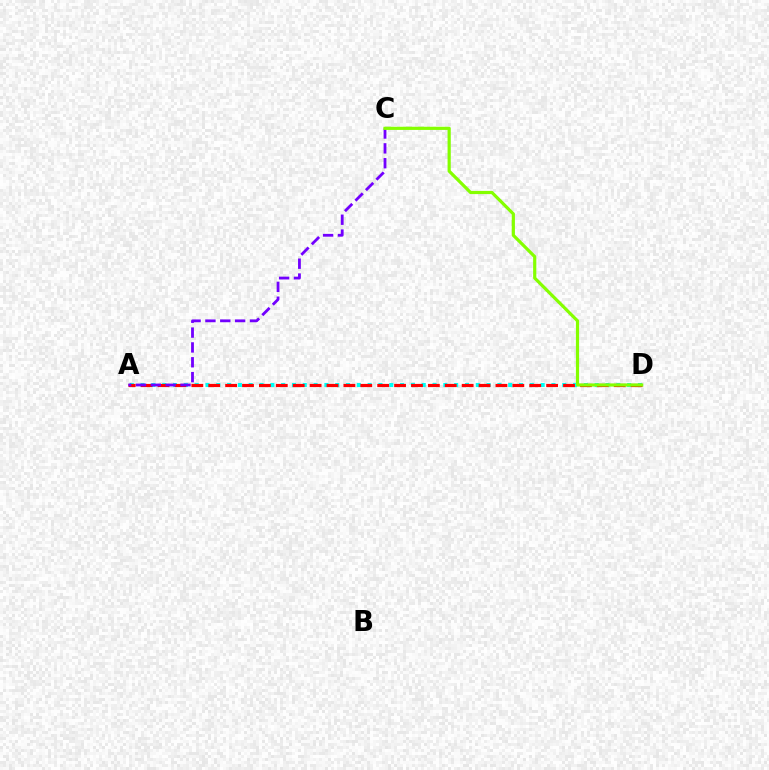{('A', 'D'): [{'color': '#00fff6', 'line_style': 'dotted', 'thickness': 2.94}, {'color': '#ff0000', 'line_style': 'dashed', 'thickness': 2.3}], ('A', 'C'): [{'color': '#7200ff', 'line_style': 'dashed', 'thickness': 2.02}], ('C', 'D'): [{'color': '#84ff00', 'line_style': 'solid', 'thickness': 2.3}]}